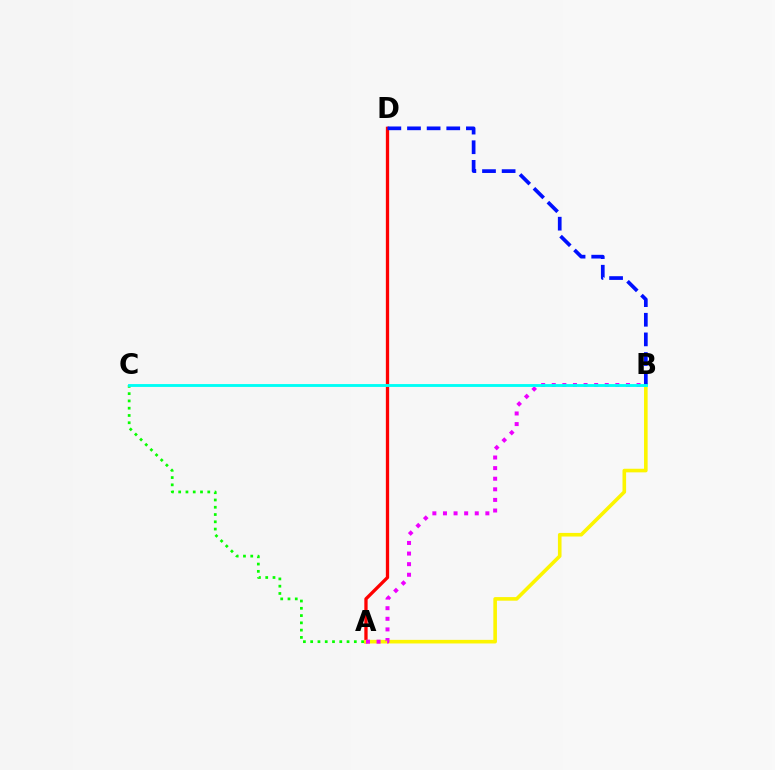{('A', 'D'): [{'color': '#ff0000', 'line_style': 'solid', 'thickness': 2.37}], ('A', 'C'): [{'color': '#08ff00', 'line_style': 'dotted', 'thickness': 1.98}], ('A', 'B'): [{'color': '#fcf500', 'line_style': 'solid', 'thickness': 2.59}, {'color': '#ee00ff', 'line_style': 'dotted', 'thickness': 2.88}], ('B', 'D'): [{'color': '#0010ff', 'line_style': 'dashed', 'thickness': 2.67}], ('B', 'C'): [{'color': '#00fff6', 'line_style': 'solid', 'thickness': 2.06}]}